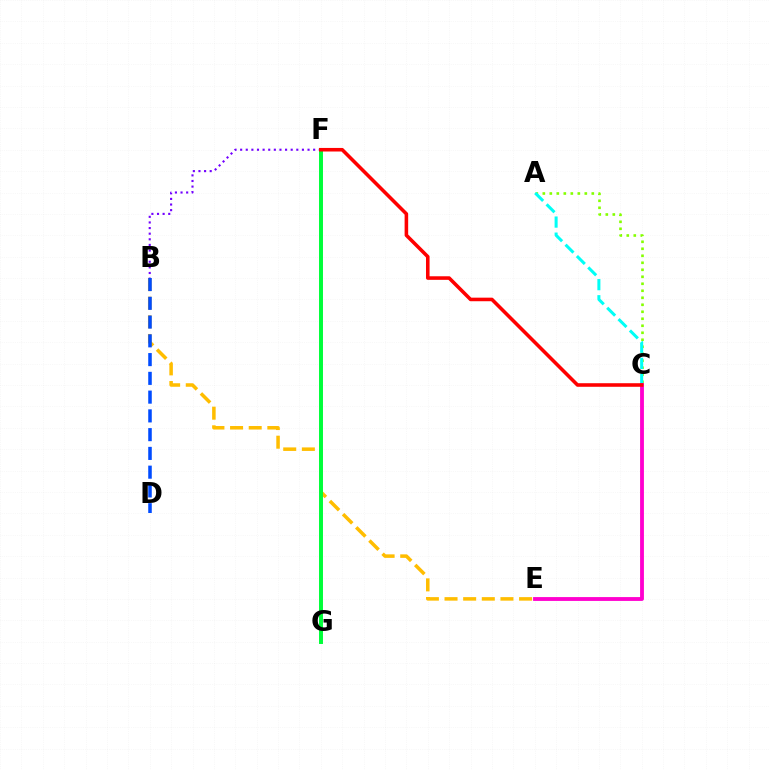{('A', 'C'): [{'color': '#84ff00', 'line_style': 'dotted', 'thickness': 1.9}, {'color': '#00fff6', 'line_style': 'dashed', 'thickness': 2.18}], ('B', 'E'): [{'color': '#ffbd00', 'line_style': 'dashed', 'thickness': 2.53}], ('C', 'E'): [{'color': '#ff00cf', 'line_style': 'solid', 'thickness': 2.76}], ('B', 'D'): [{'color': '#004bff', 'line_style': 'dashed', 'thickness': 2.55}], ('B', 'F'): [{'color': '#7200ff', 'line_style': 'dotted', 'thickness': 1.53}], ('F', 'G'): [{'color': '#00ff39', 'line_style': 'solid', 'thickness': 2.85}], ('C', 'F'): [{'color': '#ff0000', 'line_style': 'solid', 'thickness': 2.57}]}